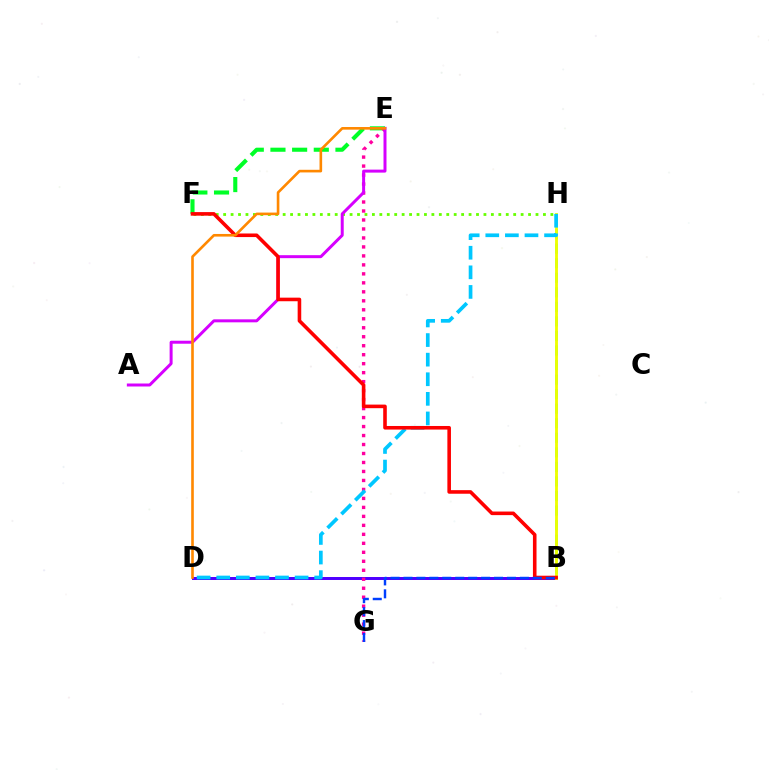{('E', 'F'): [{'color': '#00ff27', 'line_style': 'dashed', 'thickness': 2.94}], ('F', 'H'): [{'color': '#66ff00', 'line_style': 'dotted', 'thickness': 2.02}], ('B', 'D'): [{'color': '#4f00ff', 'line_style': 'solid', 'thickness': 2.14}], ('E', 'G'): [{'color': '#ff00a0', 'line_style': 'dotted', 'thickness': 2.44}], ('A', 'E'): [{'color': '#d600ff', 'line_style': 'solid', 'thickness': 2.15}], ('B', 'H'): [{'color': '#00ffaf', 'line_style': 'dashed', 'thickness': 1.98}, {'color': '#eeff00', 'line_style': 'solid', 'thickness': 2.05}], ('D', 'H'): [{'color': '#00c7ff', 'line_style': 'dashed', 'thickness': 2.66}], ('B', 'F'): [{'color': '#ff0000', 'line_style': 'solid', 'thickness': 2.58}], ('D', 'E'): [{'color': '#ff8800', 'line_style': 'solid', 'thickness': 1.89}], ('B', 'G'): [{'color': '#003fff', 'line_style': 'dashed', 'thickness': 1.76}]}